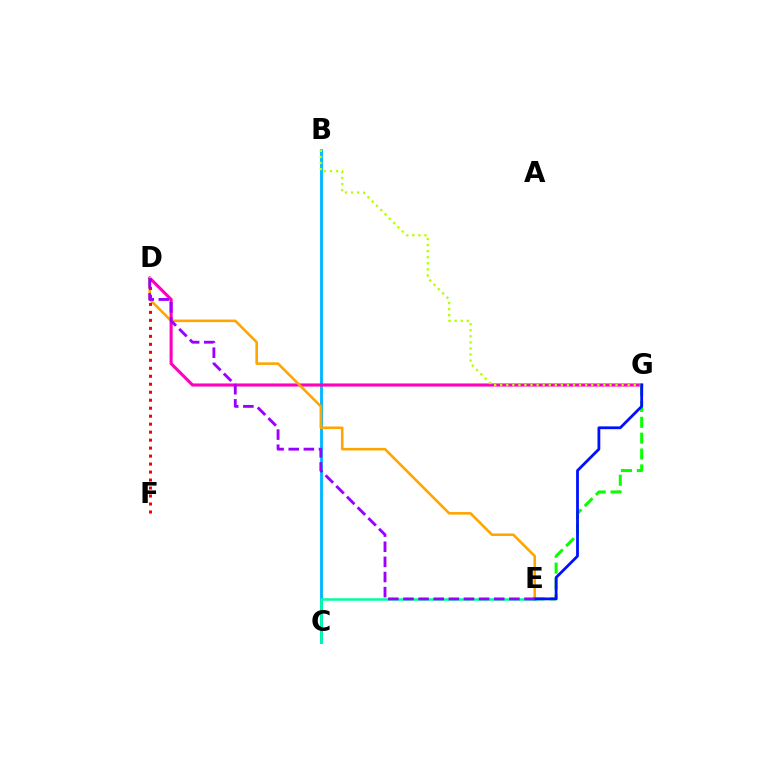{('B', 'C'): [{'color': '#00b5ff', 'line_style': 'solid', 'thickness': 2.04}], ('D', 'G'): [{'color': '#ff00bd', 'line_style': 'solid', 'thickness': 2.23}], ('D', 'E'): [{'color': '#ffa500', 'line_style': 'solid', 'thickness': 1.87}, {'color': '#9b00ff', 'line_style': 'dashed', 'thickness': 2.05}], ('E', 'G'): [{'color': '#08ff00', 'line_style': 'dashed', 'thickness': 2.16}, {'color': '#0010ff', 'line_style': 'solid', 'thickness': 2.01}], ('C', 'E'): [{'color': '#00ff9d', 'line_style': 'solid', 'thickness': 1.81}], ('B', 'G'): [{'color': '#b3ff00', 'line_style': 'dotted', 'thickness': 1.65}], ('D', 'F'): [{'color': '#ff0000', 'line_style': 'dotted', 'thickness': 2.17}]}